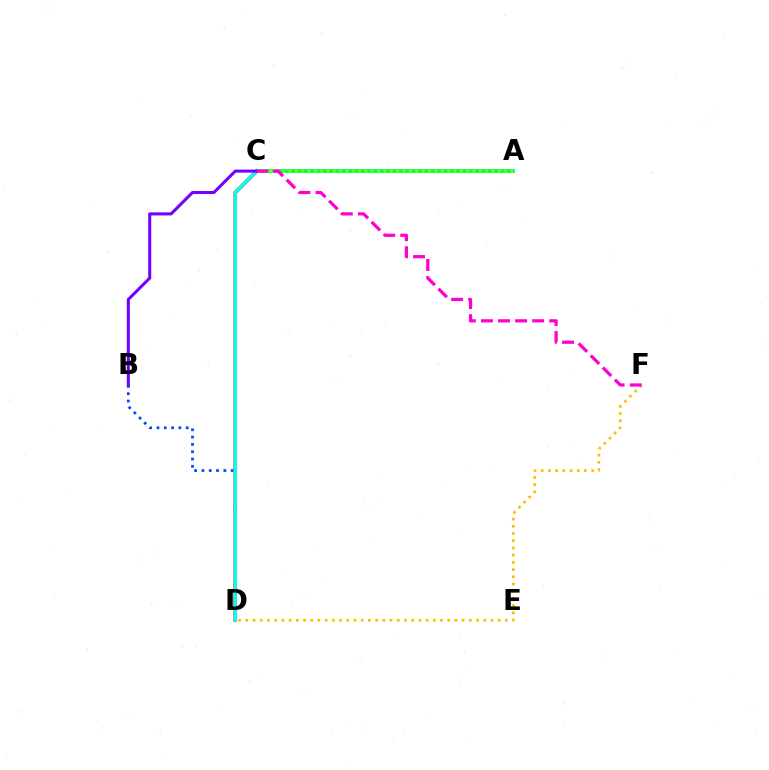{('B', 'D'): [{'color': '#004bff', 'line_style': 'dotted', 'thickness': 1.99}], ('D', 'F'): [{'color': '#ffbd00', 'line_style': 'dotted', 'thickness': 1.96}], ('C', 'D'): [{'color': '#ff0000', 'line_style': 'solid', 'thickness': 2.57}, {'color': '#00fff6', 'line_style': 'solid', 'thickness': 2.4}], ('A', 'C'): [{'color': '#00ff39', 'line_style': 'solid', 'thickness': 2.65}, {'color': '#84ff00', 'line_style': 'dotted', 'thickness': 1.72}], ('B', 'C'): [{'color': '#7200ff', 'line_style': 'solid', 'thickness': 2.2}], ('C', 'F'): [{'color': '#ff00cf', 'line_style': 'dashed', 'thickness': 2.32}]}